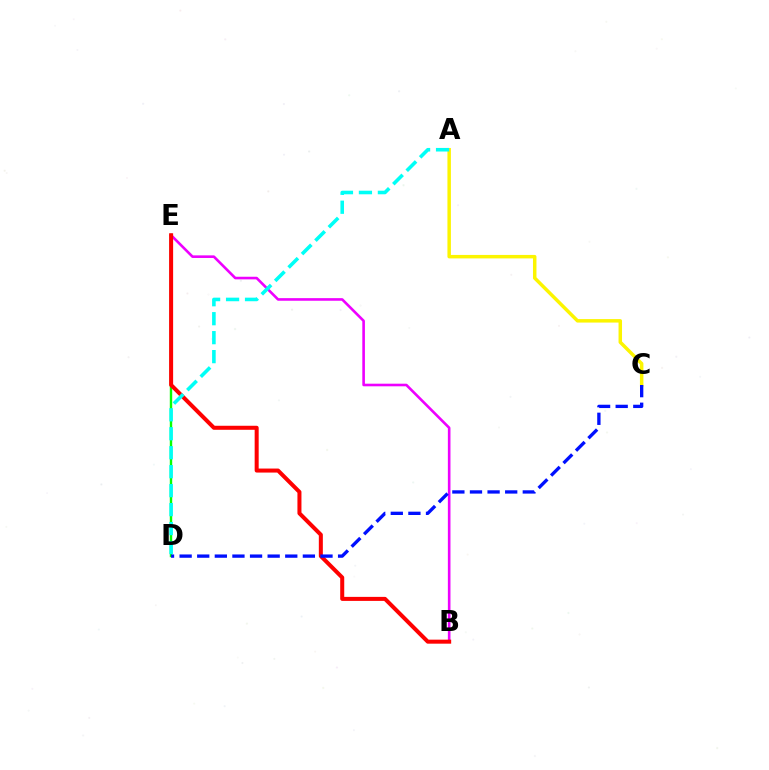{('D', 'E'): [{'color': '#08ff00', 'line_style': 'solid', 'thickness': 1.73}], ('B', 'E'): [{'color': '#ee00ff', 'line_style': 'solid', 'thickness': 1.88}, {'color': '#ff0000', 'line_style': 'solid', 'thickness': 2.9}], ('A', 'C'): [{'color': '#fcf500', 'line_style': 'solid', 'thickness': 2.5}], ('C', 'D'): [{'color': '#0010ff', 'line_style': 'dashed', 'thickness': 2.39}], ('A', 'D'): [{'color': '#00fff6', 'line_style': 'dashed', 'thickness': 2.58}]}